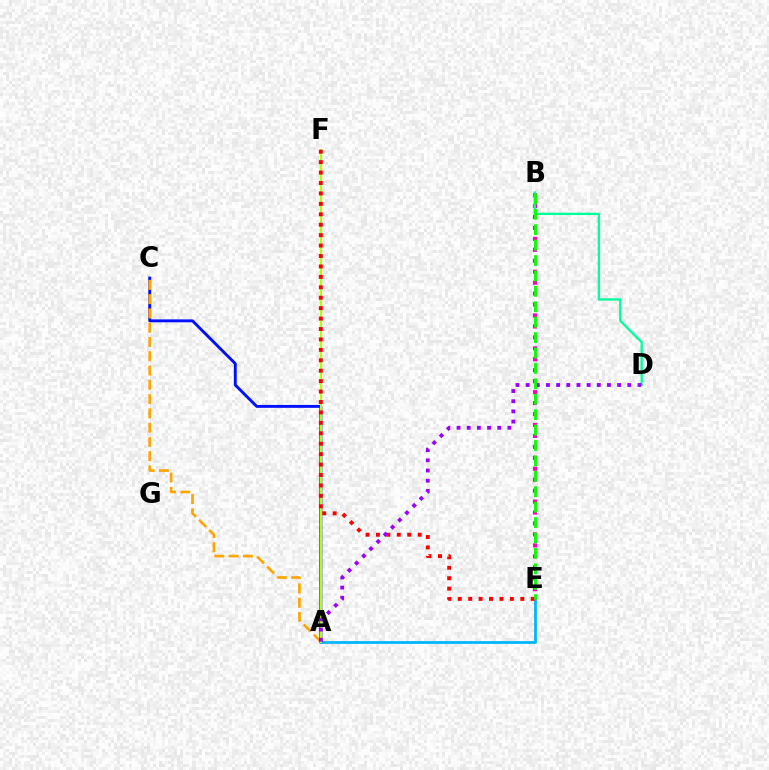{('A', 'E'): [{'color': '#00b5ff', 'line_style': 'solid', 'thickness': 1.98}], ('A', 'C'): [{'color': '#0010ff', 'line_style': 'solid', 'thickness': 2.09}, {'color': '#ffa500', 'line_style': 'dashed', 'thickness': 1.94}], ('B', 'E'): [{'color': '#ff00bd', 'line_style': 'dotted', 'thickness': 2.97}, {'color': '#08ff00', 'line_style': 'dashed', 'thickness': 2.09}], ('B', 'D'): [{'color': '#00ff9d', 'line_style': 'solid', 'thickness': 1.67}], ('A', 'F'): [{'color': '#b3ff00', 'line_style': 'solid', 'thickness': 1.51}], ('E', 'F'): [{'color': '#ff0000', 'line_style': 'dotted', 'thickness': 2.83}], ('A', 'D'): [{'color': '#9b00ff', 'line_style': 'dotted', 'thickness': 2.76}]}